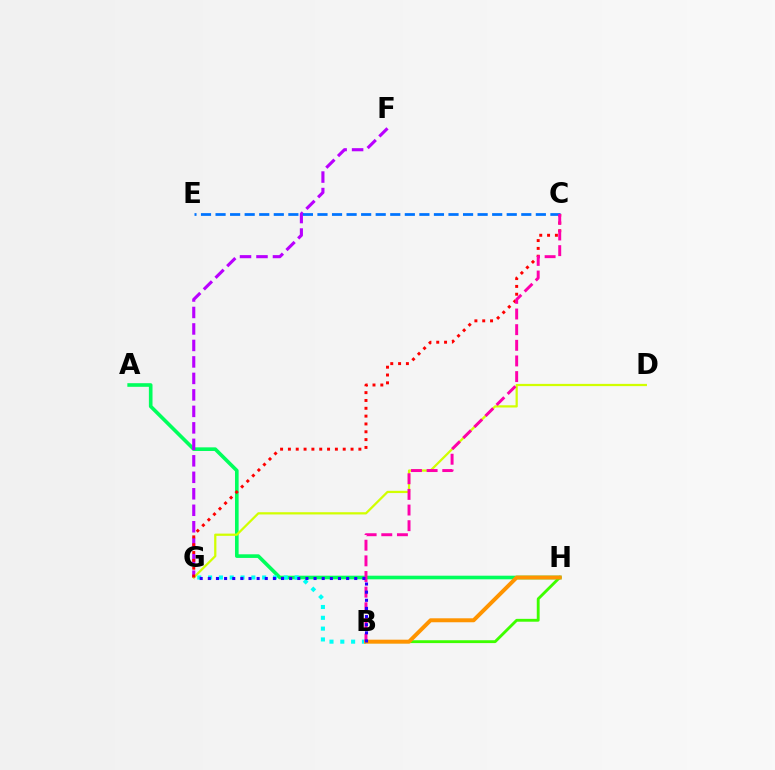{('A', 'H'): [{'color': '#00ff5c', 'line_style': 'solid', 'thickness': 2.61}], ('B', 'H'): [{'color': '#3dff00', 'line_style': 'solid', 'thickness': 2.05}, {'color': '#ff9400', 'line_style': 'solid', 'thickness': 2.85}], ('F', 'G'): [{'color': '#b900ff', 'line_style': 'dashed', 'thickness': 2.24}], ('D', 'G'): [{'color': '#d1ff00', 'line_style': 'solid', 'thickness': 1.61}], ('C', 'G'): [{'color': '#ff0000', 'line_style': 'dotted', 'thickness': 2.13}], ('C', 'E'): [{'color': '#0074ff', 'line_style': 'dashed', 'thickness': 1.98}], ('B', 'G'): [{'color': '#00fff6', 'line_style': 'dotted', 'thickness': 2.94}, {'color': '#2500ff', 'line_style': 'dotted', 'thickness': 2.21}], ('B', 'C'): [{'color': '#ff00ac', 'line_style': 'dashed', 'thickness': 2.13}]}